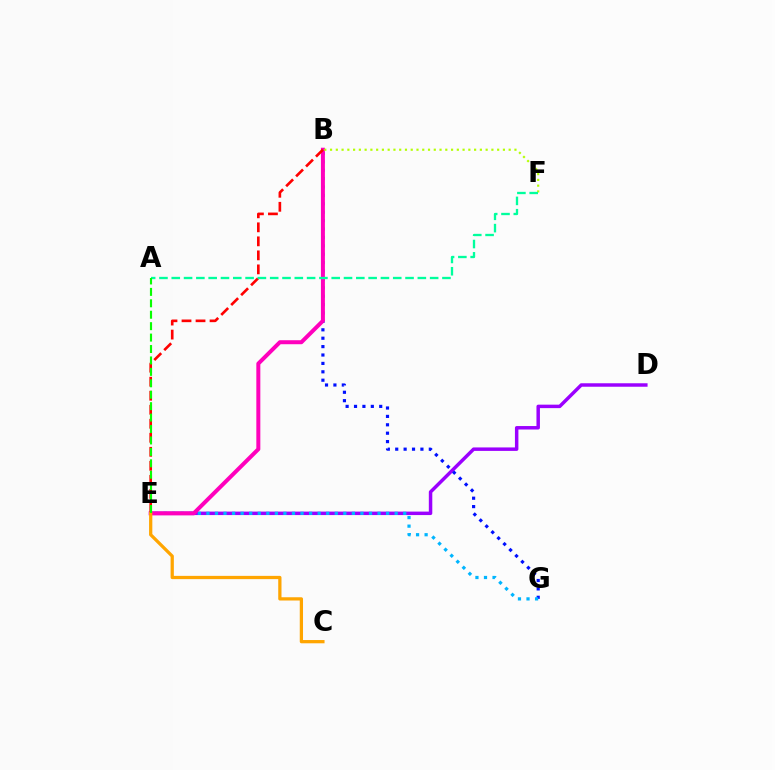{('D', 'E'): [{'color': '#9b00ff', 'line_style': 'solid', 'thickness': 2.5}], ('B', 'G'): [{'color': '#0010ff', 'line_style': 'dotted', 'thickness': 2.28}], ('E', 'G'): [{'color': '#00b5ff', 'line_style': 'dotted', 'thickness': 2.32}], ('B', 'E'): [{'color': '#ff00bd', 'line_style': 'solid', 'thickness': 2.88}, {'color': '#ff0000', 'line_style': 'dashed', 'thickness': 1.9}], ('B', 'F'): [{'color': '#b3ff00', 'line_style': 'dotted', 'thickness': 1.57}], ('A', 'F'): [{'color': '#00ff9d', 'line_style': 'dashed', 'thickness': 1.67}], ('C', 'E'): [{'color': '#ffa500', 'line_style': 'solid', 'thickness': 2.34}], ('A', 'E'): [{'color': '#08ff00', 'line_style': 'dashed', 'thickness': 1.55}]}